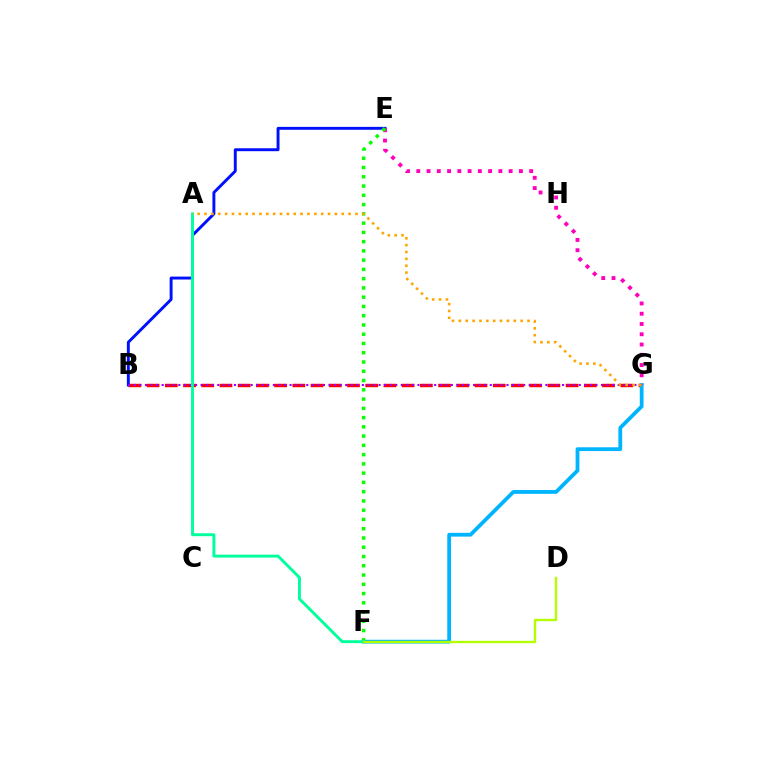{('B', 'G'): [{'color': '#ff0000', 'line_style': 'dashed', 'thickness': 2.47}, {'color': '#9b00ff', 'line_style': 'dotted', 'thickness': 1.51}], ('B', 'E'): [{'color': '#0010ff', 'line_style': 'solid', 'thickness': 2.1}], ('E', 'G'): [{'color': '#ff00bd', 'line_style': 'dotted', 'thickness': 2.79}], ('F', 'G'): [{'color': '#00b5ff', 'line_style': 'solid', 'thickness': 2.73}], ('E', 'F'): [{'color': '#08ff00', 'line_style': 'dotted', 'thickness': 2.52}], ('A', 'F'): [{'color': '#00ff9d', 'line_style': 'solid', 'thickness': 2.1}], ('D', 'F'): [{'color': '#b3ff00', 'line_style': 'solid', 'thickness': 1.69}], ('A', 'G'): [{'color': '#ffa500', 'line_style': 'dotted', 'thickness': 1.86}]}